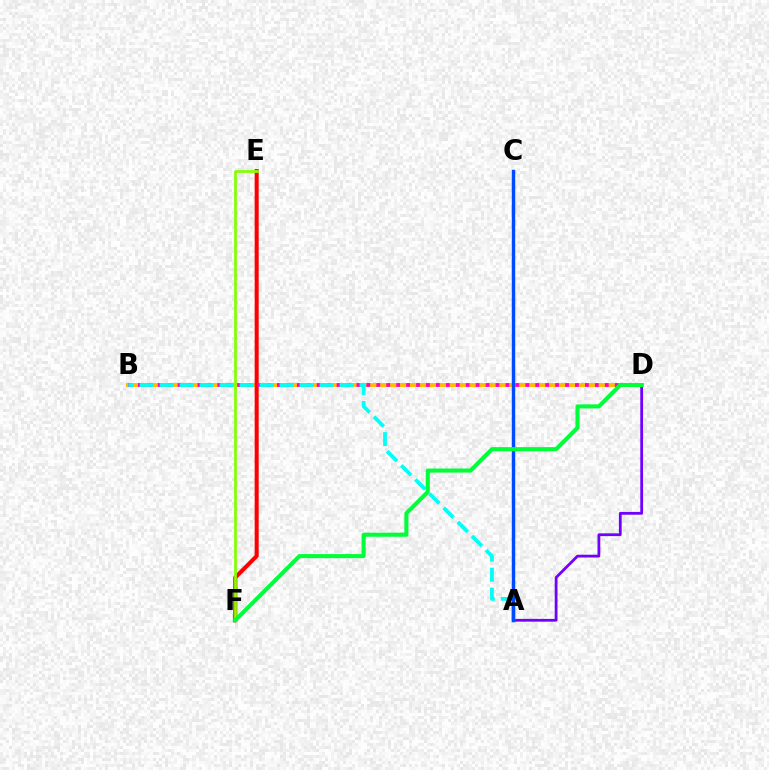{('A', 'D'): [{'color': '#7200ff', 'line_style': 'solid', 'thickness': 2.0}], ('B', 'D'): [{'color': '#ffbd00', 'line_style': 'solid', 'thickness': 2.83}, {'color': '#ff00cf', 'line_style': 'dotted', 'thickness': 2.7}], ('E', 'F'): [{'color': '#ff0000', 'line_style': 'solid', 'thickness': 2.9}, {'color': '#84ff00', 'line_style': 'solid', 'thickness': 1.96}], ('A', 'B'): [{'color': '#00fff6', 'line_style': 'dashed', 'thickness': 2.72}], ('A', 'C'): [{'color': '#004bff', 'line_style': 'solid', 'thickness': 2.47}], ('D', 'F'): [{'color': '#00ff39', 'line_style': 'solid', 'thickness': 2.93}]}